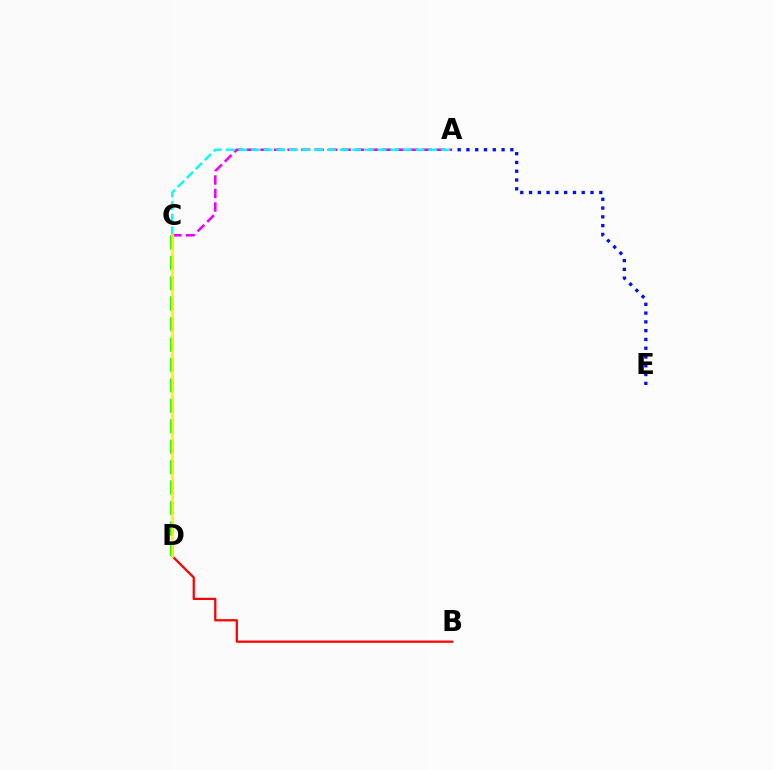{('A', 'C'): [{'color': '#ee00ff', 'line_style': 'dashed', 'thickness': 1.84}, {'color': '#00fff6', 'line_style': 'dashed', 'thickness': 1.72}], ('B', 'D'): [{'color': '#ff0000', 'line_style': 'solid', 'thickness': 1.63}], ('C', 'D'): [{'color': '#08ff00', 'line_style': 'dashed', 'thickness': 2.78}, {'color': '#fcf500', 'line_style': 'solid', 'thickness': 1.94}], ('A', 'E'): [{'color': '#0010ff', 'line_style': 'dotted', 'thickness': 2.39}]}